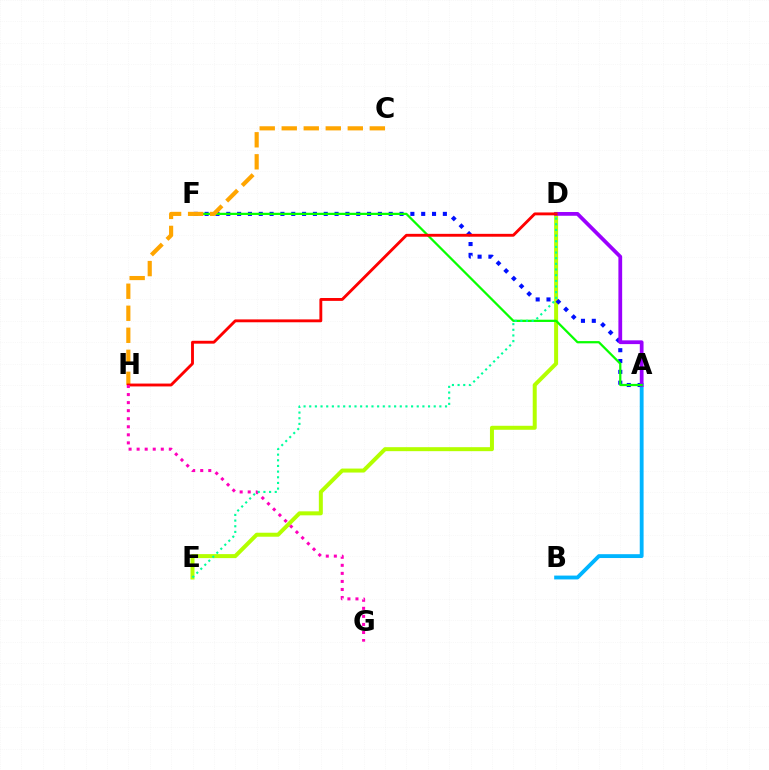{('D', 'E'): [{'color': '#b3ff00', 'line_style': 'solid', 'thickness': 2.87}, {'color': '#00ff9d', 'line_style': 'dotted', 'thickness': 1.54}], ('A', 'B'): [{'color': '#00b5ff', 'line_style': 'solid', 'thickness': 2.77}], ('A', 'F'): [{'color': '#0010ff', 'line_style': 'dotted', 'thickness': 2.94}, {'color': '#08ff00', 'line_style': 'solid', 'thickness': 1.62}], ('A', 'D'): [{'color': '#9b00ff', 'line_style': 'solid', 'thickness': 2.7}], ('C', 'H'): [{'color': '#ffa500', 'line_style': 'dashed', 'thickness': 2.99}], ('D', 'H'): [{'color': '#ff0000', 'line_style': 'solid', 'thickness': 2.07}], ('G', 'H'): [{'color': '#ff00bd', 'line_style': 'dotted', 'thickness': 2.19}]}